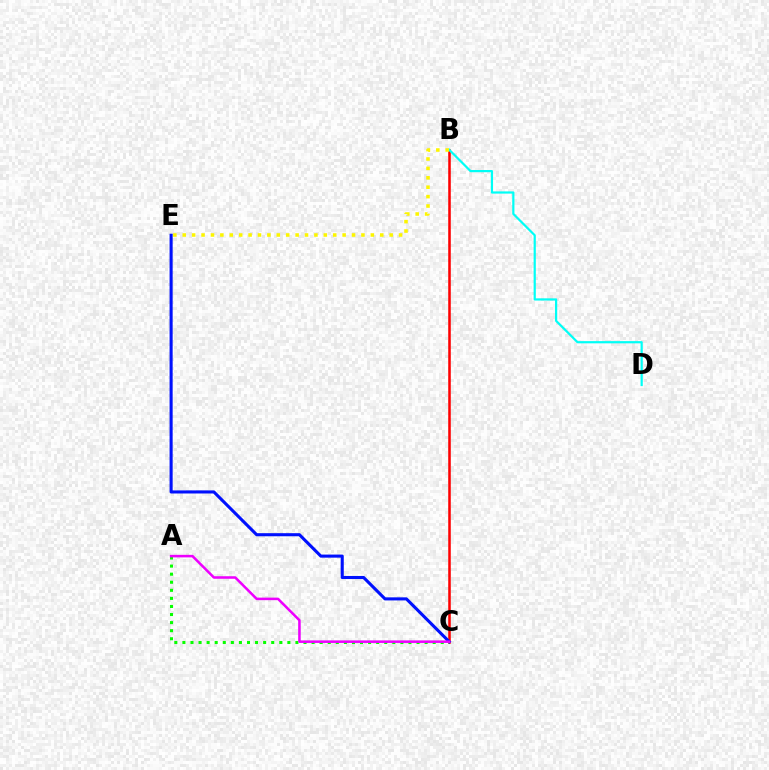{('B', 'C'): [{'color': '#ff0000', 'line_style': 'solid', 'thickness': 1.83}], ('A', 'C'): [{'color': '#08ff00', 'line_style': 'dotted', 'thickness': 2.19}, {'color': '#ee00ff', 'line_style': 'solid', 'thickness': 1.83}], ('B', 'D'): [{'color': '#00fff6', 'line_style': 'solid', 'thickness': 1.59}], ('C', 'E'): [{'color': '#0010ff', 'line_style': 'solid', 'thickness': 2.22}], ('B', 'E'): [{'color': '#fcf500', 'line_style': 'dotted', 'thickness': 2.56}]}